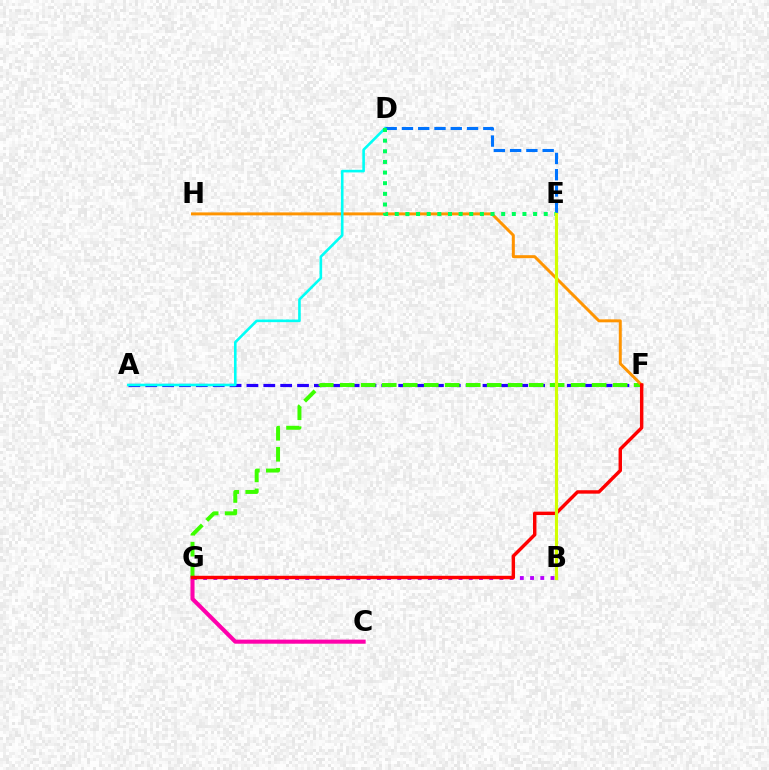{('A', 'F'): [{'color': '#2500ff', 'line_style': 'dashed', 'thickness': 2.29}], ('C', 'G'): [{'color': '#ff00ac', 'line_style': 'solid', 'thickness': 2.93}], ('F', 'G'): [{'color': '#3dff00', 'line_style': 'dashed', 'thickness': 2.85}, {'color': '#ff0000', 'line_style': 'solid', 'thickness': 2.47}], ('F', 'H'): [{'color': '#ff9400', 'line_style': 'solid', 'thickness': 2.14}], ('A', 'D'): [{'color': '#00fff6', 'line_style': 'solid', 'thickness': 1.88}], ('B', 'G'): [{'color': '#b900ff', 'line_style': 'dotted', 'thickness': 2.78}], ('D', 'E'): [{'color': '#0074ff', 'line_style': 'dashed', 'thickness': 2.21}, {'color': '#00ff5c', 'line_style': 'dotted', 'thickness': 2.89}], ('B', 'E'): [{'color': '#d1ff00', 'line_style': 'solid', 'thickness': 2.26}]}